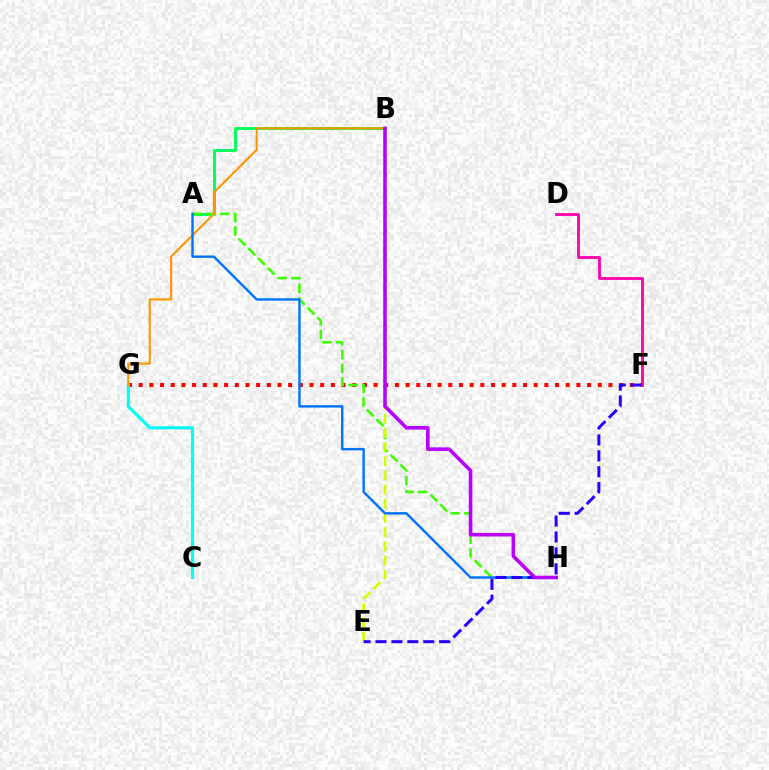{('F', 'G'): [{'color': '#ff0000', 'line_style': 'dotted', 'thickness': 2.9}], ('C', 'G'): [{'color': '#00fff6', 'line_style': 'solid', 'thickness': 2.28}], ('D', 'F'): [{'color': '#ff00ac', 'line_style': 'solid', 'thickness': 2.02}], ('A', 'B'): [{'color': '#00ff5c', 'line_style': 'solid', 'thickness': 2.08}], ('A', 'H'): [{'color': '#3dff00', 'line_style': 'dashed', 'thickness': 1.87}, {'color': '#0074ff', 'line_style': 'solid', 'thickness': 1.73}], ('B', 'E'): [{'color': '#d1ff00', 'line_style': 'dashed', 'thickness': 1.93}], ('B', 'G'): [{'color': '#ff9400', 'line_style': 'solid', 'thickness': 1.52}], ('E', 'F'): [{'color': '#2500ff', 'line_style': 'dashed', 'thickness': 2.16}], ('B', 'H'): [{'color': '#b900ff', 'line_style': 'solid', 'thickness': 2.57}]}